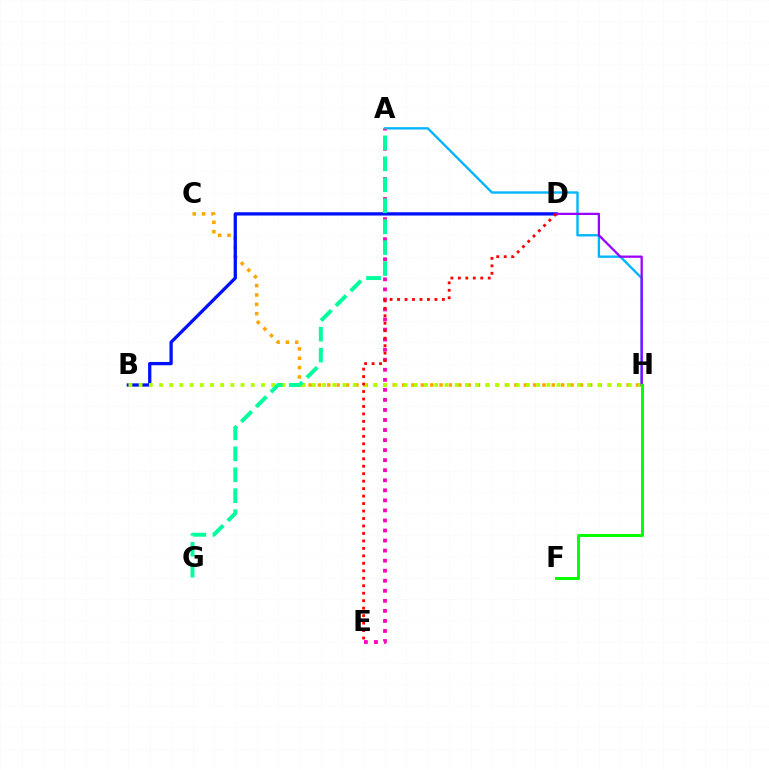{('C', 'H'): [{'color': '#ffa500', 'line_style': 'dotted', 'thickness': 2.54}], ('A', 'H'): [{'color': '#00b5ff', 'line_style': 'solid', 'thickness': 1.7}], ('B', 'D'): [{'color': '#0010ff', 'line_style': 'solid', 'thickness': 2.36}], ('A', 'E'): [{'color': '#ff00bd', 'line_style': 'dotted', 'thickness': 2.73}], ('B', 'H'): [{'color': '#b3ff00', 'line_style': 'dotted', 'thickness': 2.77}], ('D', 'H'): [{'color': '#9b00ff', 'line_style': 'solid', 'thickness': 1.64}], ('A', 'G'): [{'color': '#00ff9d', 'line_style': 'dashed', 'thickness': 2.85}], ('D', 'E'): [{'color': '#ff0000', 'line_style': 'dotted', 'thickness': 2.03}], ('F', 'H'): [{'color': '#08ff00', 'line_style': 'solid', 'thickness': 2.17}]}